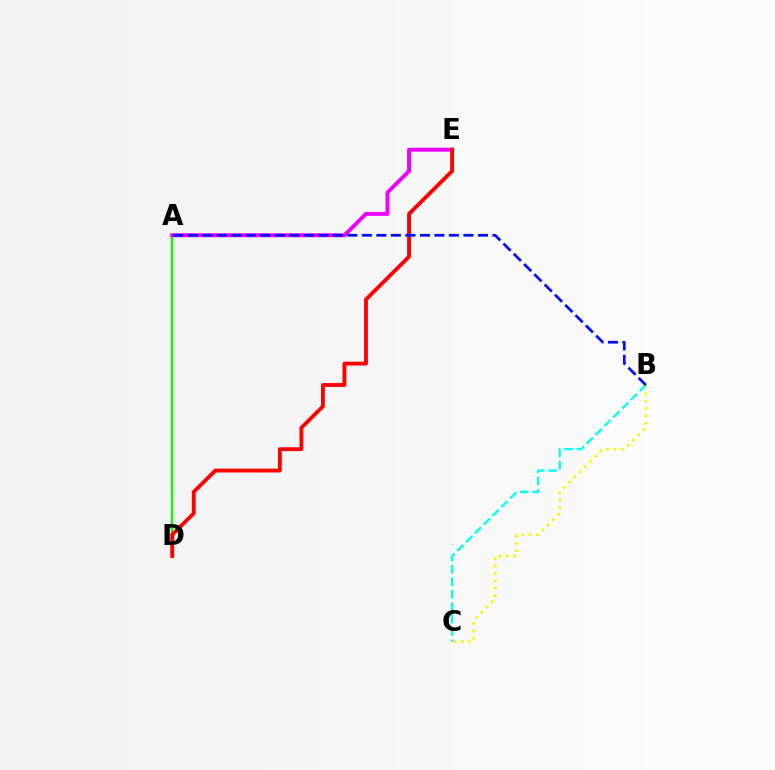{('A', 'D'): [{'color': '#08ff00', 'line_style': 'solid', 'thickness': 1.63}], ('B', 'C'): [{'color': '#fcf500', 'line_style': 'dotted', 'thickness': 2.0}, {'color': '#00fff6', 'line_style': 'dashed', 'thickness': 1.69}], ('A', 'E'): [{'color': '#ee00ff', 'line_style': 'solid', 'thickness': 2.83}], ('D', 'E'): [{'color': '#ff0000', 'line_style': 'solid', 'thickness': 2.78}], ('A', 'B'): [{'color': '#0010ff', 'line_style': 'dashed', 'thickness': 1.97}]}